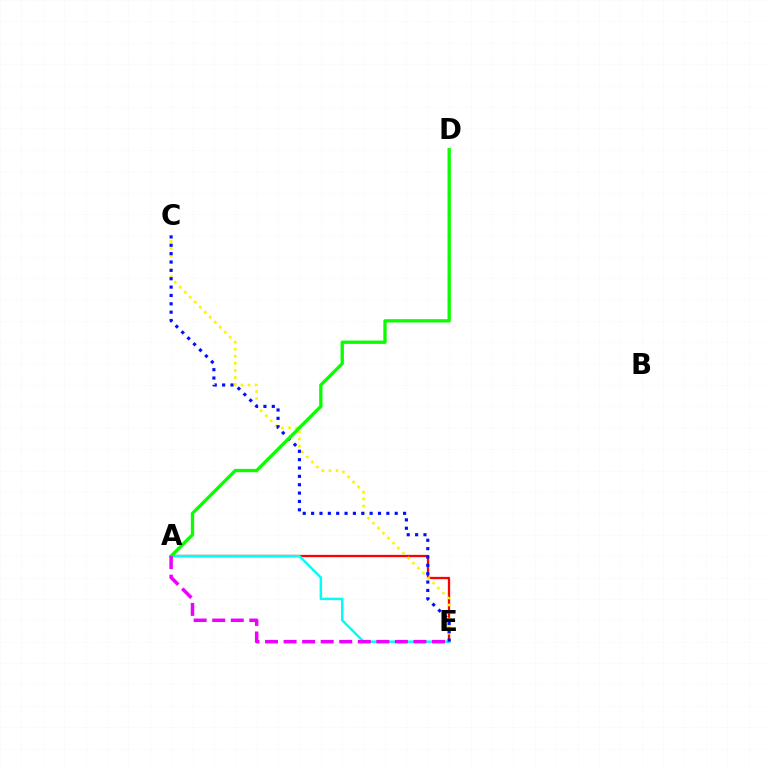{('A', 'E'): [{'color': '#ff0000', 'line_style': 'solid', 'thickness': 1.65}, {'color': '#00fff6', 'line_style': 'solid', 'thickness': 1.78}, {'color': '#ee00ff', 'line_style': 'dashed', 'thickness': 2.52}], ('C', 'E'): [{'color': '#fcf500', 'line_style': 'dotted', 'thickness': 1.92}, {'color': '#0010ff', 'line_style': 'dotted', 'thickness': 2.27}], ('A', 'D'): [{'color': '#08ff00', 'line_style': 'solid', 'thickness': 2.38}]}